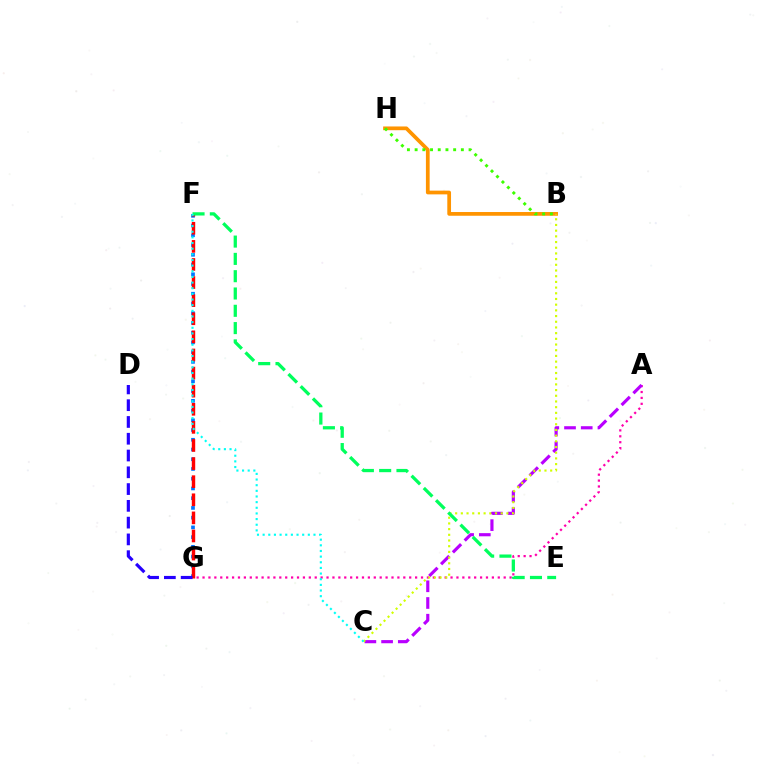{('A', 'G'): [{'color': '#ff00ac', 'line_style': 'dotted', 'thickness': 1.6}], ('F', 'G'): [{'color': '#0074ff', 'line_style': 'dotted', 'thickness': 2.65}, {'color': '#ff0000', 'line_style': 'dashed', 'thickness': 2.46}], ('B', 'H'): [{'color': '#ff9400', 'line_style': 'solid', 'thickness': 2.69}, {'color': '#3dff00', 'line_style': 'dotted', 'thickness': 2.09}], ('D', 'G'): [{'color': '#2500ff', 'line_style': 'dashed', 'thickness': 2.28}], ('A', 'C'): [{'color': '#b900ff', 'line_style': 'dashed', 'thickness': 2.27}], ('B', 'C'): [{'color': '#d1ff00', 'line_style': 'dotted', 'thickness': 1.55}], ('E', 'F'): [{'color': '#00ff5c', 'line_style': 'dashed', 'thickness': 2.35}], ('C', 'F'): [{'color': '#00fff6', 'line_style': 'dotted', 'thickness': 1.54}]}